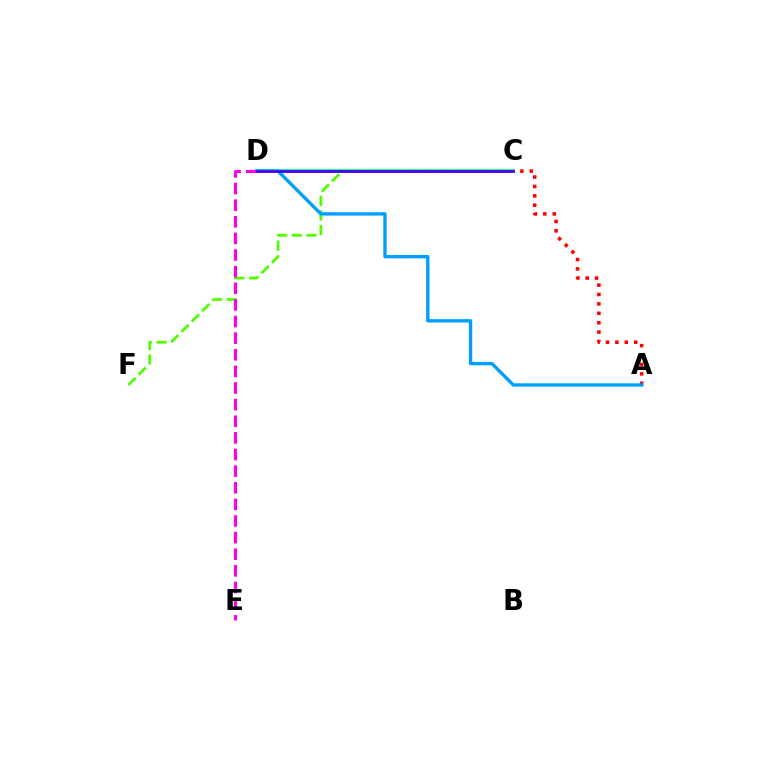{('A', 'C'): [{'color': '#ff0000', 'line_style': 'dotted', 'thickness': 2.55}], ('C', 'D'): [{'color': '#00ff86', 'line_style': 'solid', 'thickness': 2.79}, {'color': '#ffd500', 'line_style': 'solid', 'thickness': 1.95}, {'color': '#3700ff', 'line_style': 'solid', 'thickness': 1.98}], ('C', 'F'): [{'color': '#4fff00', 'line_style': 'dashed', 'thickness': 1.99}], ('A', 'D'): [{'color': '#009eff', 'line_style': 'solid', 'thickness': 2.41}], ('D', 'E'): [{'color': '#ff00ed', 'line_style': 'dashed', 'thickness': 2.26}]}